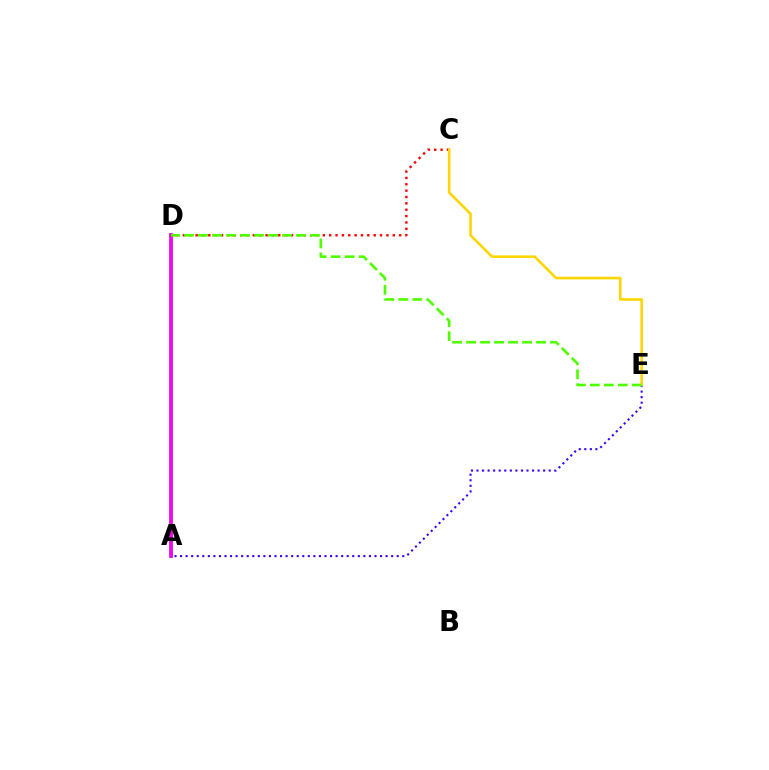{('A', 'D'): [{'color': '#009eff', 'line_style': 'solid', 'thickness': 2.2}, {'color': '#00ff86', 'line_style': 'solid', 'thickness': 2.53}, {'color': '#ff00ed', 'line_style': 'solid', 'thickness': 2.65}], ('A', 'E'): [{'color': '#3700ff', 'line_style': 'dotted', 'thickness': 1.51}], ('C', 'D'): [{'color': '#ff0000', 'line_style': 'dotted', 'thickness': 1.73}], ('C', 'E'): [{'color': '#ffd500', 'line_style': 'solid', 'thickness': 1.87}], ('D', 'E'): [{'color': '#4fff00', 'line_style': 'dashed', 'thickness': 1.9}]}